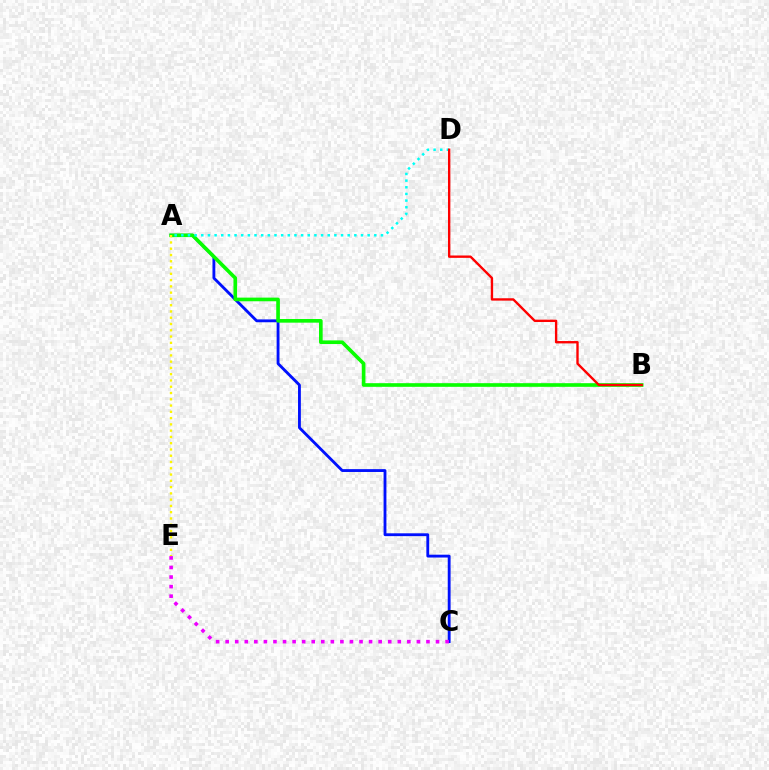{('A', 'C'): [{'color': '#0010ff', 'line_style': 'solid', 'thickness': 2.04}], ('A', 'B'): [{'color': '#08ff00', 'line_style': 'solid', 'thickness': 2.62}], ('A', 'D'): [{'color': '#00fff6', 'line_style': 'dotted', 'thickness': 1.81}], ('A', 'E'): [{'color': '#fcf500', 'line_style': 'dotted', 'thickness': 1.7}], ('C', 'E'): [{'color': '#ee00ff', 'line_style': 'dotted', 'thickness': 2.6}], ('B', 'D'): [{'color': '#ff0000', 'line_style': 'solid', 'thickness': 1.7}]}